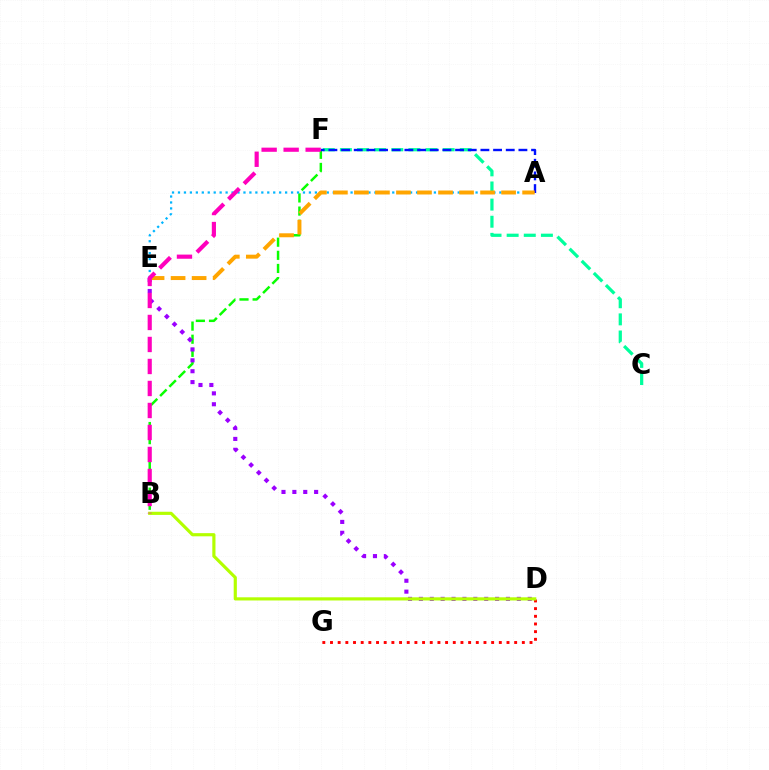{('B', 'F'): [{'color': '#08ff00', 'line_style': 'dashed', 'thickness': 1.78}, {'color': '#ff00bd', 'line_style': 'dashed', 'thickness': 2.99}], ('D', 'E'): [{'color': '#9b00ff', 'line_style': 'dotted', 'thickness': 2.96}], ('C', 'F'): [{'color': '#00ff9d', 'line_style': 'dashed', 'thickness': 2.33}], ('D', 'G'): [{'color': '#ff0000', 'line_style': 'dotted', 'thickness': 2.08}], ('A', 'F'): [{'color': '#0010ff', 'line_style': 'dashed', 'thickness': 1.72}], ('B', 'D'): [{'color': '#b3ff00', 'line_style': 'solid', 'thickness': 2.28}], ('A', 'E'): [{'color': '#00b5ff', 'line_style': 'dotted', 'thickness': 1.62}, {'color': '#ffa500', 'line_style': 'dashed', 'thickness': 2.86}]}